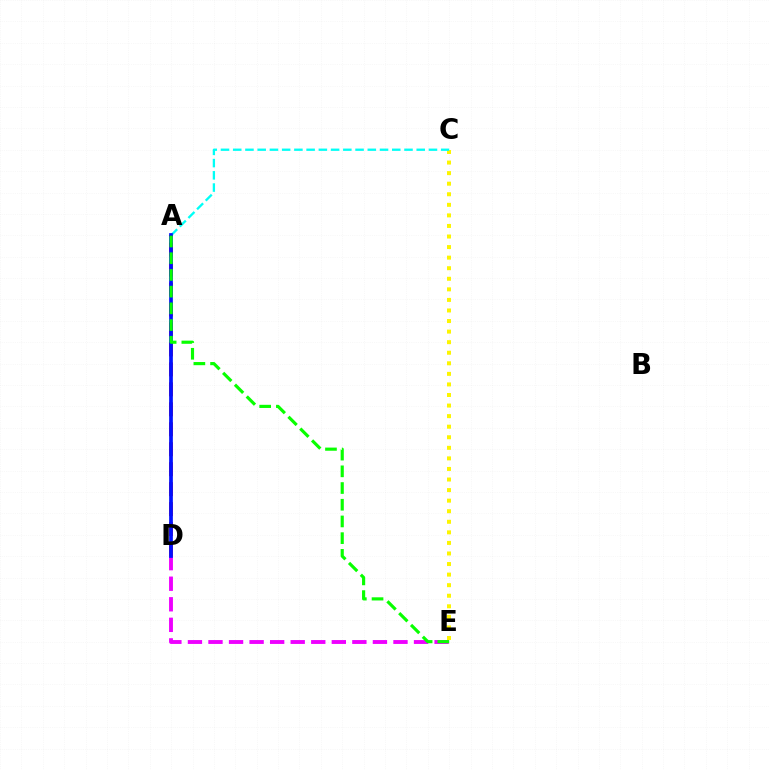{('D', 'E'): [{'color': '#ee00ff', 'line_style': 'dashed', 'thickness': 2.79}], ('A', 'D'): [{'color': '#ff0000', 'line_style': 'dashed', 'thickness': 2.71}, {'color': '#0010ff', 'line_style': 'solid', 'thickness': 2.67}], ('C', 'E'): [{'color': '#fcf500', 'line_style': 'dotted', 'thickness': 2.87}], ('A', 'C'): [{'color': '#00fff6', 'line_style': 'dashed', 'thickness': 1.66}], ('A', 'E'): [{'color': '#08ff00', 'line_style': 'dashed', 'thickness': 2.27}]}